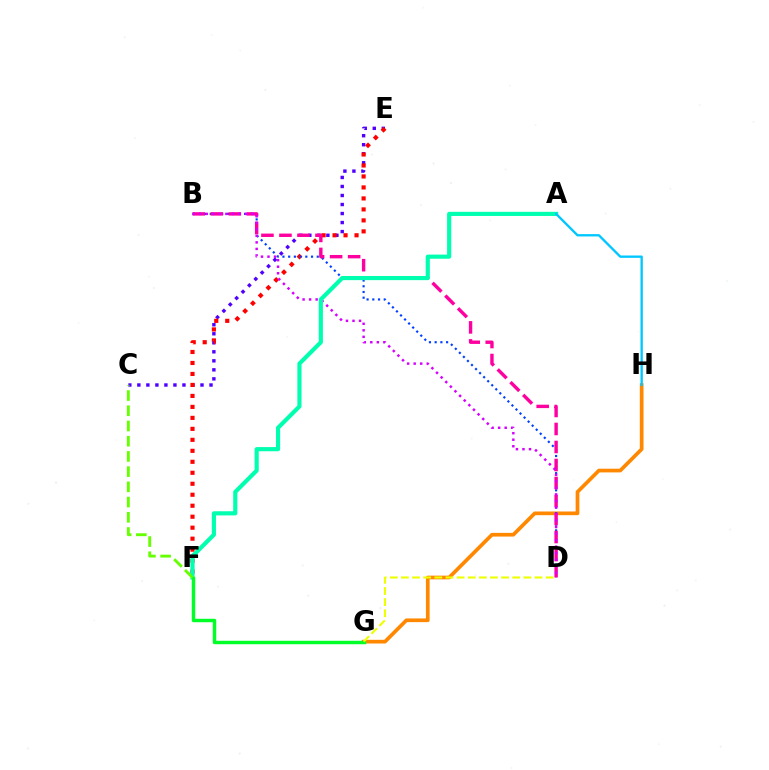{('C', 'E'): [{'color': '#4f00ff', 'line_style': 'dotted', 'thickness': 2.45}], ('G', 'H'): [{'color': '#ff8800', 'line_style': 'solid', 'thickness': 2.66}], ('E', 'F'): [{'color': '#ff0000', 'line_style': 'dotted', 'thickness': 2.98}], ('B', 'D'): [{'color': '#003fff', 'line_style': 'dotted', 'thickness': 1.55}, {'color': '#ff00a0', 'line_style': 'dashed', 'thickness': 2.45}, {'color': '#d600ff', 'line_style': 'dotted', 'thickness': 1.77}], ('A', 'F'): [{'color': '#00ffaf', 'line_style': 'solid', 'thickness': 2.98}], ('F', 'G'): [{'color': '#00ff27', 'line_style': 'solid', 'thickness': 2.47}], ('D', 'G'): [{'color': '#eeff00', 'line_style': 'dashed', 'thickness': 1.51}], ('A', 'H'): [{'color': '#00c7ff', 'line_style': 'solid', 'thickness': 1.68}], ('C', 'F'): [{'color': '#66ff00', 'line_style': 'dashed', 'thickness': 2.07}]}